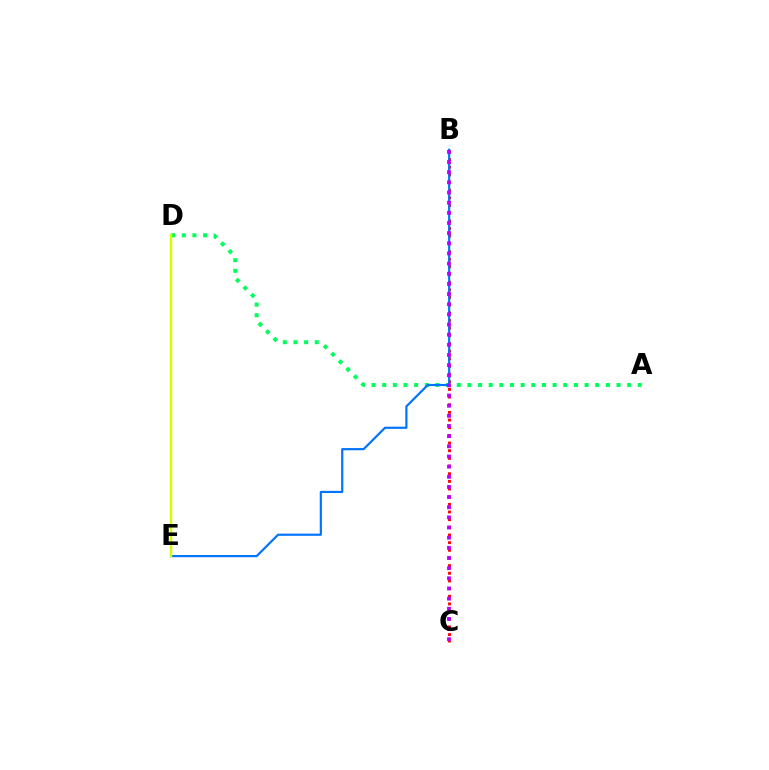{('B', 'C'): [{'color': '#ff0000', 'line_style': 'dotted', 'thickness': 2.08}, {'color': '#b900ff', 'line_style': 'dotted', 'thickness': 2.76}], ('A', 'D'): [{'color': '#00ff5c', 'line_style': 'dotted', 'thickness': 2.89}], ('B', 'E'): [{'color': '#0074ff', 'line_style': 'solid', 'thickness': 1.57}], ('D', 'E'): [{'color': '#d1ff00', 'line_style': 'solid', 'thickness': 1.77}]}